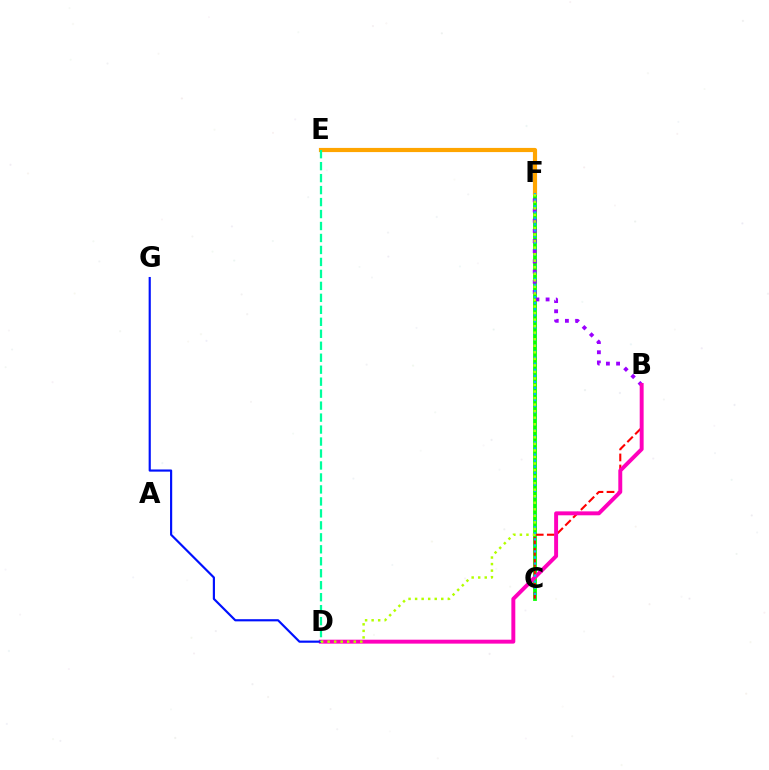{('C', 'F'): [{'color': '#08ff00', 'line_style': 'solid', 'thickness': 2.74}, {'color': '#00b5ff', 'line_style': 'dotted', 'thickness': 1.65}], ('B', 'C'): [{'color': '#ff0000', 'line_style': 'dashed', 'thickness': 1.5}], ('B', 'F'): [{'color': '#9b00ff', 'line_style': 'dotted', 'thickness': 2.77}], ('B', 'D'): [{'color': '#ff00bd', 'line_style': 'solid', 'thickness': 2.83}], ('E', 'F'): [{'color': '#ffa500', 'line_style': 'solid', 'thickness': 3.0}], ('D', 'G'): [{'color': '#0010ff', 'line_style': 'solid', 'thickness': 1.56}], ('D', 'E'): [{'color': '#00ff9d', 'line_style': 'dashed', 'thickness': 1.63}], ('D', 'F'): [{'color': '#b3ff00', 'line_style': 'dotted', 'thickness': 1.78}]}